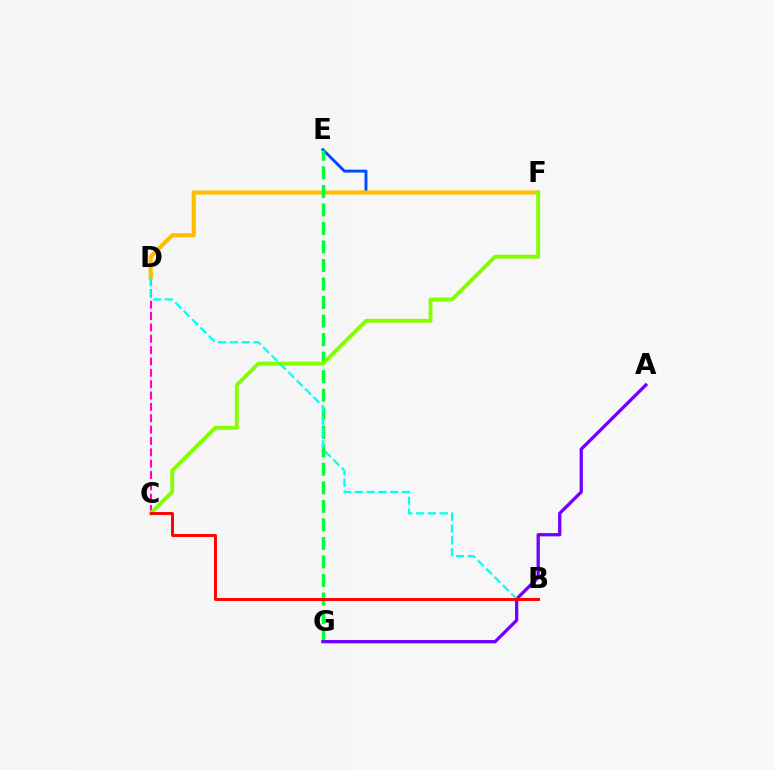{('E', 'F'): [{'color': '#004bff', 'line_style': 'solid', 'thickness': 2.1}], ('C', 'D'): [{'color': '#ff00cf', 'line_style': 'dashed', 'thickness': 1.54}], ('D', 'F'): [{'color': '#ffbd00', 'line_style': 'solid', 'thickness': 2.95}], ('E', 'G'): [{'color': '#00ff39', 'line_style': 'dashed', 'thickness': 2.52}], ('C', 'F'): [{'color': '#84ff00', 'line_style': 'solid', 'thickness': 2.8}], ('A', 'G'): [{'color': '#7200ff', 'line_style': 'solid', 'thickness': 2.36}], ('B', 'D'): [{'color': '#00fff6', 'line_style': 'dashed', 'thickness': 1.6}], ('B', 'C'): [{'color': '#ff0000', 'line_style': 'solid', 'thickness': 2.11}]}